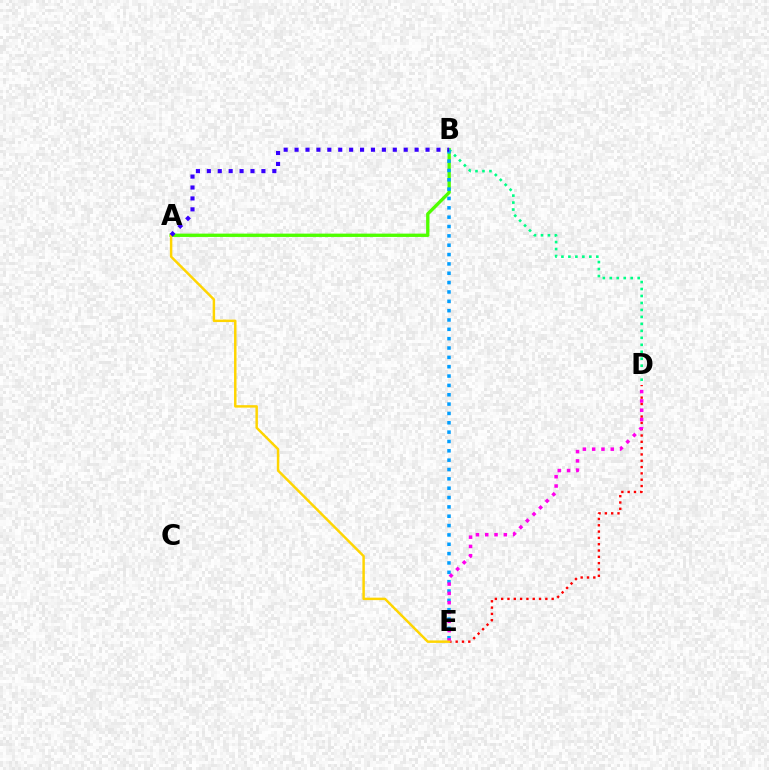{('A', 'B'): [{'color': '#4fff00', 'line_style': 'solid', 'thickness': 2.39}, {'color': '#3700ff', 'line_style': 'dotted', 'thickness': 2.97}], ('B', 'D'): [{'color': '#00ff86', 'line_style': 'dotted', 'thickness': 1.89}], ('B', 'E'): [{'color': '#009eff', 'line_style': 'dotted', 'thickness': 2.54}], ('D', 'E'): [{'color': '#ff0000', 'line_style': 'dotted', 'thickness': 1.71}, {'color': '#ff00ed', 'line_style': 'dotted', 'thickness': 2.53}], ('A', 'E'): [{'color': '#ffd500', 'line_style': 'solid', 'thickness': 1.77}]}